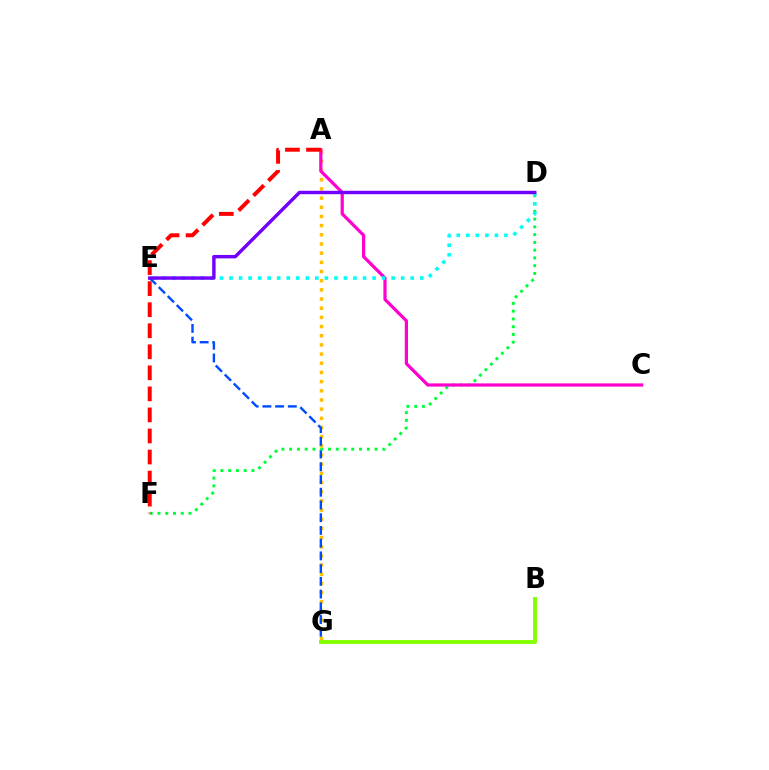{('A', 'G'): [{'color': '#ffbd00', 'line_style': 'dotted', 'thickness': 2.49}], ('E', 'G'): [{'color': '#004bff', 'line_style': 'dashed', 'thickness': 1.73}], ('B', 'G'): [{'color': '#84ff00', 'line_style': 'solid', 'thickness': 2.82}], ('D', 'F'): [{'color': '#00ff39', 'line_style': 'dotted', 'thickness': 2.11}], ('A', 'C'): [{'color': '#ff00cf', 'line_style': 'solid', 'thickness': 2.31}], ('D', 'E'): [{'color': '#00fff6', 'line_style': 'dotted', 'thickness': 2.59}, {'color': '#7200ff', 'line_style': 'solid', 'thickness': 2.46}], ('A', 'F'): [{'color': '#ff0000', 'line_style': 'dashed', 'thickness': 2.86}]}